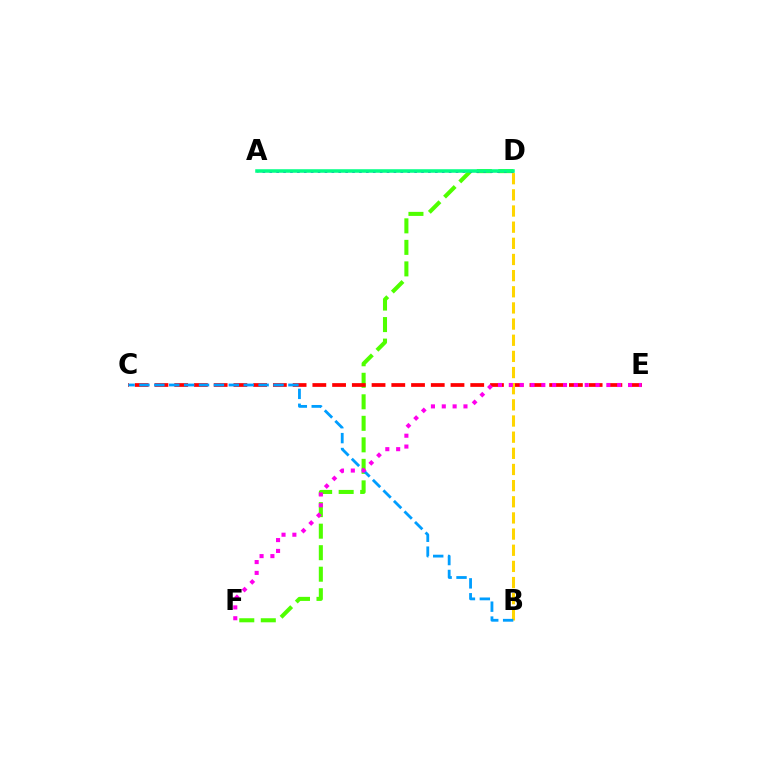{('D', 'F'): [{'color': '#4fff00', 'line_style': 'dashed', 'thickness': 2.92}], ('A', 'D'): [{'color': '#3700ff', 'line_style': 'dotted', 'thickness': 1.87}, {'color': '#00ff86', 'line_style': 'solid', 'thickness': 2.53}], ('C', 'E'): [{'color': '#ff0000', 'line_style': 'dashed', 'thickness': 2.68}], ('B', 'D'): [{'color': '#ffd500', 'line_style': 'dashed', 'thickness': 2.19}], ('B', 'C'): [{'color': '#009eff', 'line_style': 'dashed', 'thickness': 2.02}], ('E', 'F'): [{'color': '#ff00ed', 'line_style': 'dotted', 'thickness': 2.95}]}